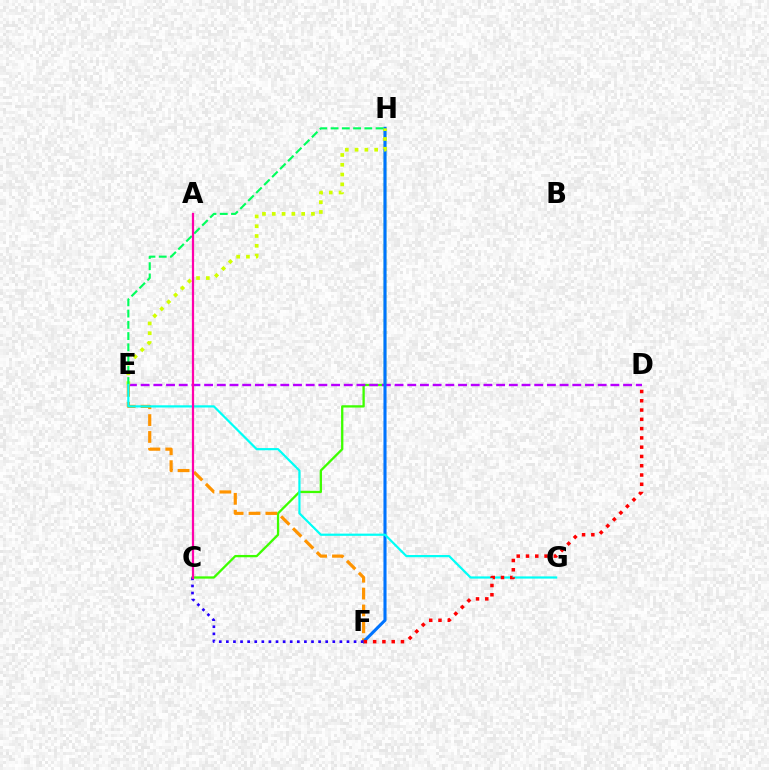{('C', 'H'): [{'color': '#3dff00', 'line_style': 'solid', 'thickness': 1.66}], ('D', 'E'): [{'color': '#b900ff', 'line_style': 'dashed', 'thickness': 1.72}], ('E', 'F'): [{'color': '#ff9400', 'line_style': 'dashed', 'thickness': 2.29}], ('F', 'H'): [{'color': '#0074ff', 'line_style': 'solid', 'thickness': 2.22}], ('E', 'H'): [{'color': '#d1ff00', 'line_style': 'dotted', 'thickness': 2.66}, {'color': '#00ff5c', 'line_style': 'dashed', 'thickness': 1.53}], ('C', 'F'): [{'color': '#2500ff', 'line_style': 'dotted', 'thickness': 1.93}], ('E', 'G'): [{'color': '#00fff6', 'line_style': 'solid', 'thickness': 1.59}], ('A', 'C'): [{'color': '#ff00ac', 'line_style': 'solid', 'thickness': 1.61}], ('D', 'F'): [{'color': '#ff0000', 'line_style': 'dotted', 'thickness': 2.52}]}